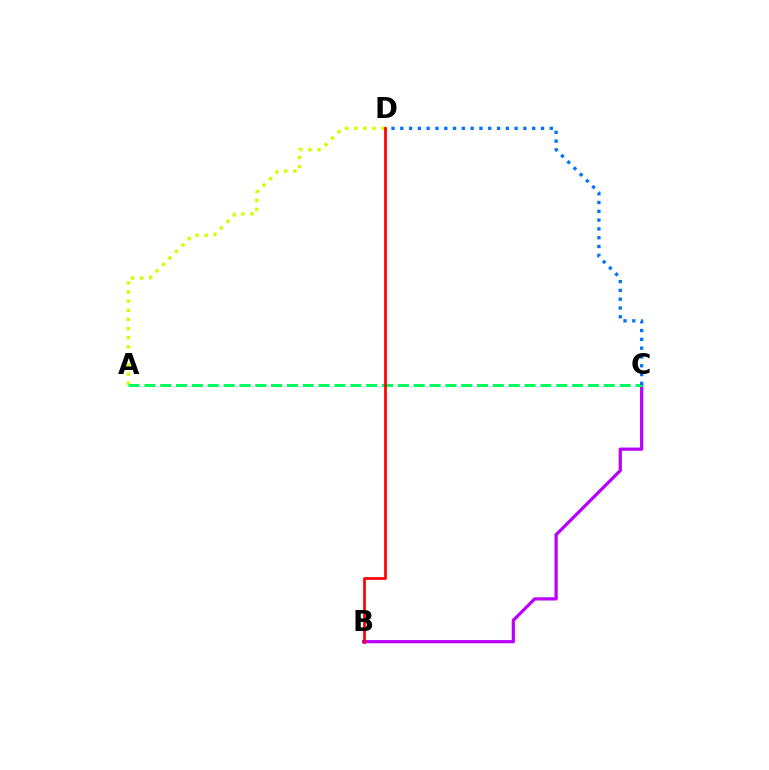{('B', 'C'): [{'color': '#b900ff', 'line_style': 'solid', 'thickness': 2.32}], ('A', 'D'): [{'color': '#d1ff00', 'line_style': 'dotted', 'thickness': 2.48}], ('A', 'C'): [{'color': '#00ff5c', 'line_style': 'dashed', 'thickness': 2.15}], ('C', 'D'): [{'color': '#0074ff', 'line_style': 'dotted', 'thickness': 2.39}], ('B', 'D'): [{'color': '#ff0000', 'line_style': 'solid', 'thickness': 1.97}]}